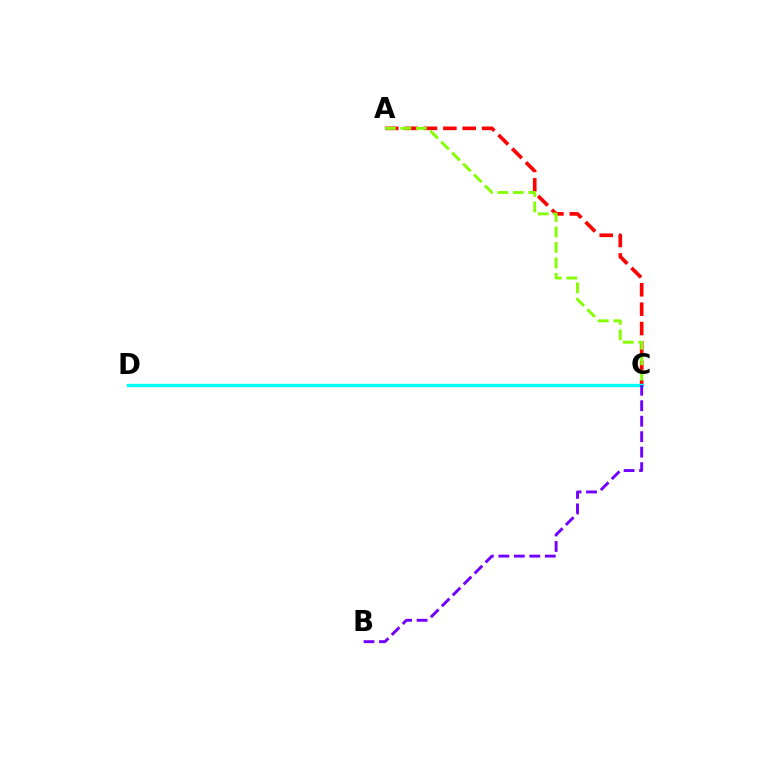{('A', 'C'): [{'color': '#ff0000', 'line_style': 'dashed', 'thickness': 2.63}, {'color': '#84ff00', 'line_style': 'dashed', 'thickness': 2.1}], ('C', 'D'): [{'color': '#00fff6', 'line_style': 'solid', 'thickness': 2.4}], ('B', 'C'): [{'color': '#7200ff', 'line_style': 'dashed', 'thickness': 2.1}]}